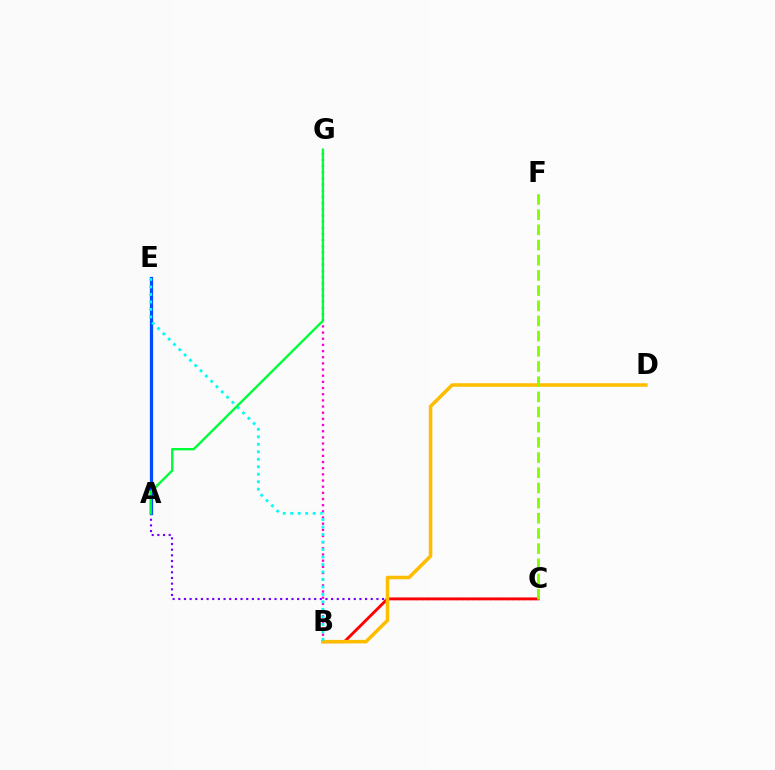{('A', 'C'): [{'color': '#7200ff', 'line_style': 'dotted', 'thickness': 1.54}], ('B', 'G'): [{'color': '#ff00cf', 'line_style': 'dotted', 'thickness': 1.68}], ('B', 'C'): [{'color': '#ff0000', 'line_style': 'solid', 'thickness': 2.07}], ('B', 'D'): [{'color': '#ffbd00', 'line_style': 'solid', 'thickness': 2.55}], ('A', 'E'): [{'color': '#004bff', 'line_style': 'solid', 'thickness': 2.33}], ('B', 'E'): [{'color': '#00fff6', 'line_style': 'dotted', 'thickness': 2.03}], ('A', 'G'): [{'color': '#00ff39', 'line_style': 'solid', 'thickness': 1.71}], ('C', 'F'): [{'color': '#84ff00', 'line_style': 'dashed', 'thickness': 2.06}]}